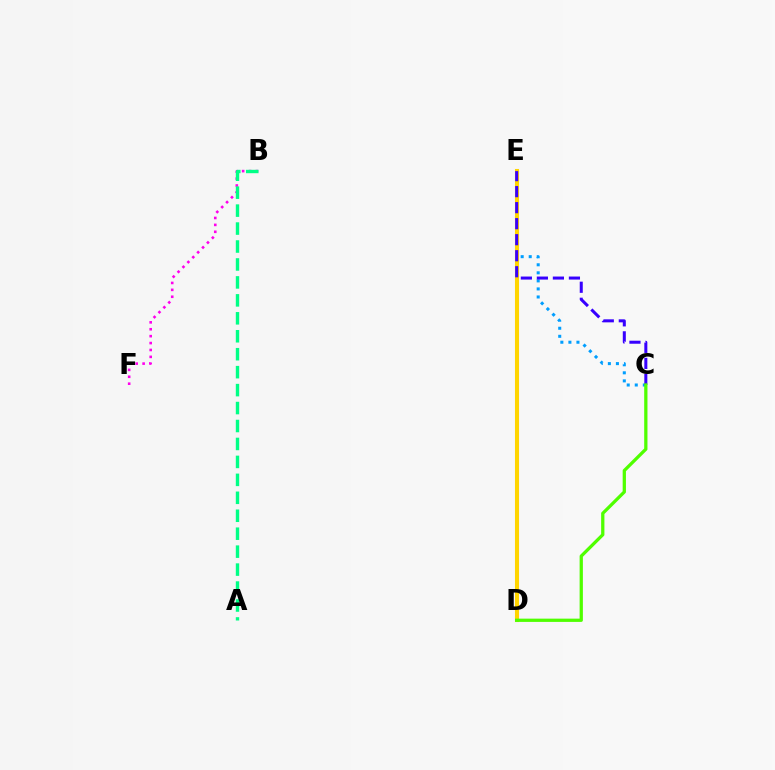{('C', 'E'): [{'color': '#009eff', 'line_style': 'dotted', 'thickness': 2.19}, {'color': '#3700ff', 'line_style': 'dashed', 'thickness': 2.18}], ('D', 'E'): [{'color': '#ff0000', 'line_style': 'dashed', 'thickness': 1.87}, {'color': '#ffd500', 'line_style': 'solid', 'thickness': 2.93}], ('B', 'F'): [{'color': '#ff00ed', 'line_style': 'dotted', 'thickness': 1.88}], ('A', 'B'): [{'color': '#00ff86', 'line_style': 'dashed', 'thickness': 2.44}], ('C', 'D'): [{'color': '#4fff00', 'line_style': 'solid', 'thickness': 2.35}]}